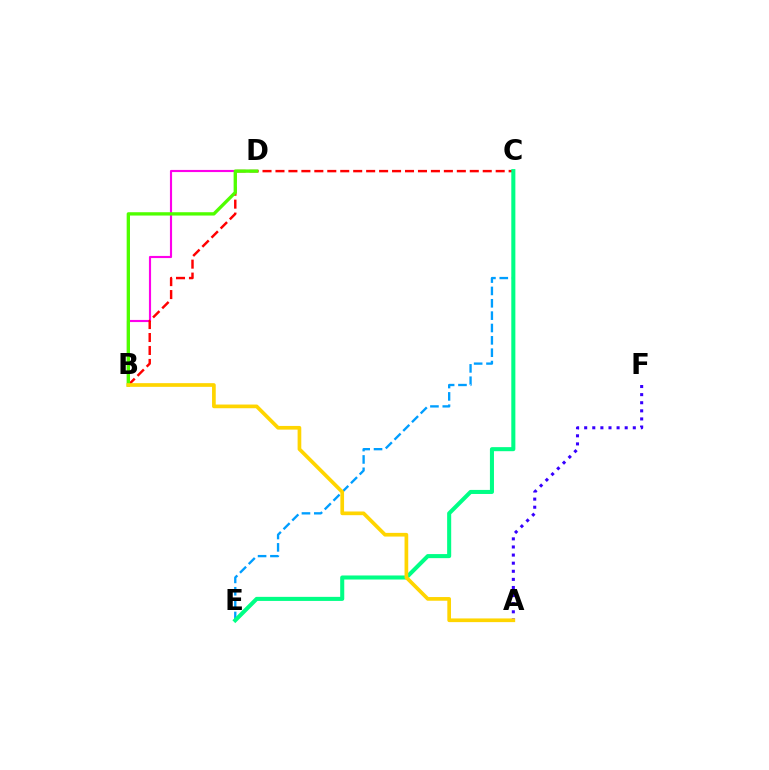{('B', 'D'): [{'color': '#ff00ed', 'line_style': 'solid', 'thickness': 1.54}, {'color': '#4fff00', 'line_style': 'solid', 'thickness': 2.4}], ('C', 'E'): [{'color': '#009eff', 'line_style': 'dashed', 'thickness': 1.68}, {'color': '#00ff86', 'line_style': 'solid', 'thickness': 2.92}], ('B', 'C'): [{'color': '#ff0000', 'line_style': 'dashed', 'thickness': 1.76}], ('A', 'F'): [{'color': '#3700ff', 'line_style': 'dotted', 'thickness': 2.2}], ('A', 'B'): [{'color': '#ffd500', 'line_style': 'solid', 'thickness': 2.66}]}